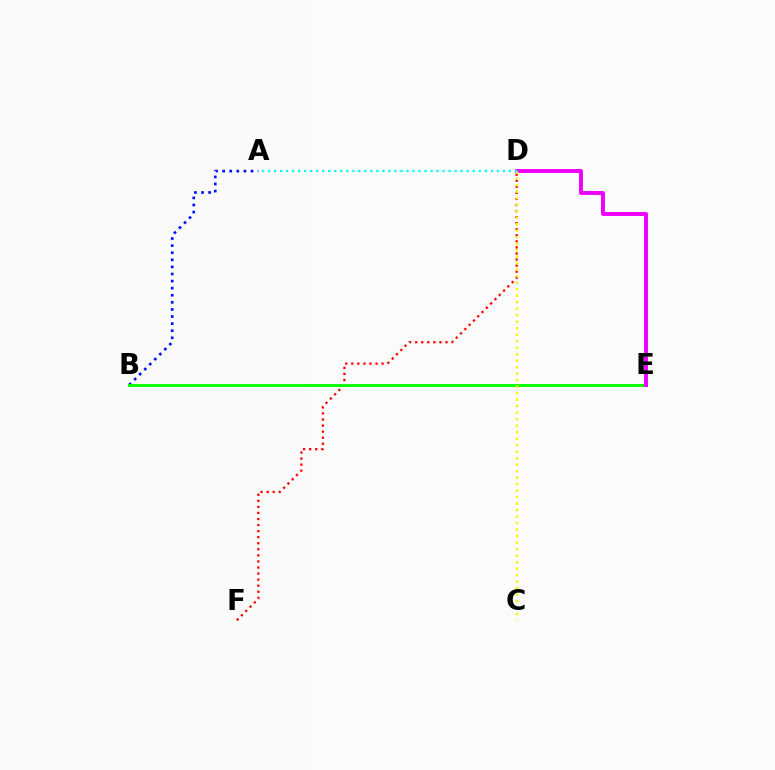{('D', 'F'): [{'color': '#ff0000', 'line_style': 'dotted', 'thickness': 1.65}], ('A', 'B'): [{'color': '#0010ff', 'line_style': 'dotted', 'thickness': 1.93}], ('B', 'E'): [{'color': '#08ff00', 'line_style': 'solid', 'thickness': 2.08}], ('D', 'E'): [{'color': '#ee00ff', 'line_style': 'solid', 'thickness': 2.81}], ('C', 'D'): [{'color': '#fcf500', 'line_style': 'dotted', 'thickness': 1.77}], ('A', 'D'): [{'color': '#00fff6', 'line_style': 'dotted', 'thickness': 1.64}]}